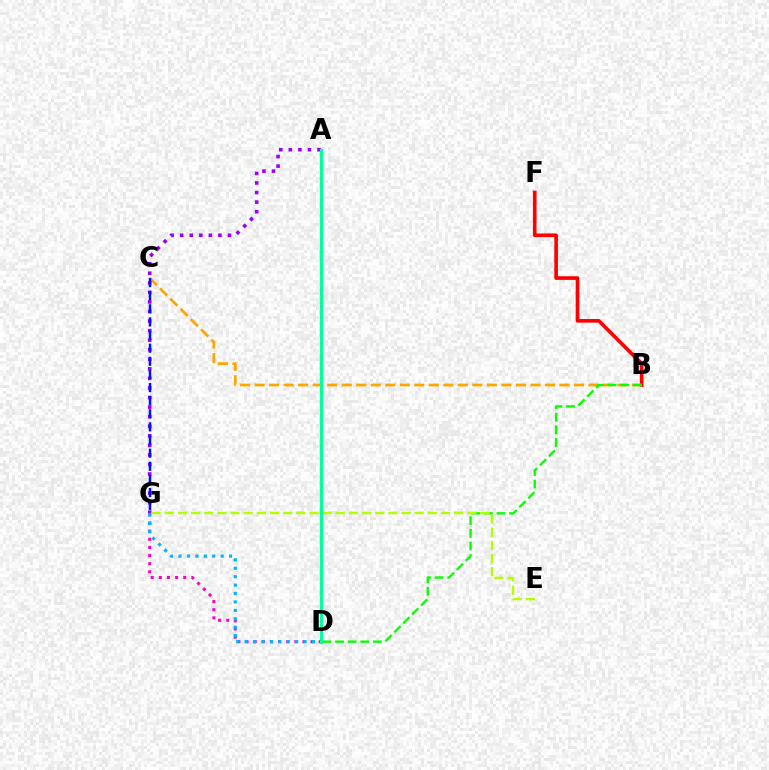{('B', 'F'): [{'color': '#ff0000', 'line_style': 'solid', 'thickness': 2.62}], ('D', 'G'): [{'color': '#ff00bd', 'line_style': 'dotted', 'thickness': 2.21}, {'color': '#00b5ff', 'line_style': 'dotted', 'thickness': 2.29}], ('B', 'C'): [{'color': '#ffa500', 'line_style': 'dashed', 'thickness': 1.97}], ('A', 'G'): [{'color': '#9b00ff', 'line_style': 'dotted', 'thickness': 2.6}], ('C', 'G'): [{'color': '#0010ff', 'line_style': 'dashed', 'thickness': 1.78}], ('B', 'D'): [{'color': '#08ff00', 'line_style': 'dashed', 'thickness': 1.71}], ('E', 'G'): [{'color': '#b3ff00', 'line_style': 'dashed', 'thickness': 1.79}], ('A', 'D'): [{'color': '#00ff9d', 'line_style': 'solid', 'thickness': 2.35}]}